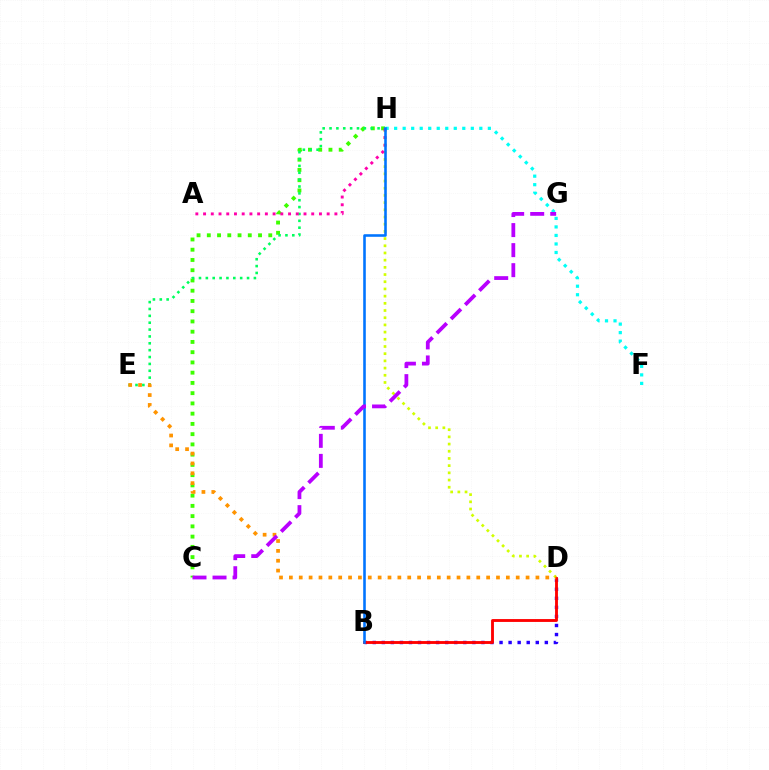{('F', 'H'): [{'color': '#00fff6', 'line_style': 'dotted', 'thickness': 2.31}], ('D', 'H'): [{'color': '#d1ff00', 'line_style': 'dotted', 'thickness': 1.95}], ('C', 'H'): [{'color': '#3dff00', 'line_style': 'dotted', 'thickness': 2.78}], ('B', 'D'): [{'color': '#2500ff', 'line_style': 'dotted', 'thickness': 2.46}, {'color': '#ff0000', 'line_style': 'solid', 'thickness': 2.05}], ('E', 'H'): [{'color': '#00ff5c', 'line_style': 'dotted', 'thickness': 1.87}], ('A', 'H'): [{'color': '#ff00ac', 'line_style': 'dotted', 'thickness': 2.1}], ('D', 'E'): [{'color': '#ff9400', 'line_style': 'dotted', 'thickness': 2.68}], ('B', 'H'): [{'color': '#0074ff', 'line_style': 'solid', 'thickness': 1.86}], ('C', 'G'): [{'color': '#b900ff', 'line_style': 'dashed', 'thickness': 2.72}]}